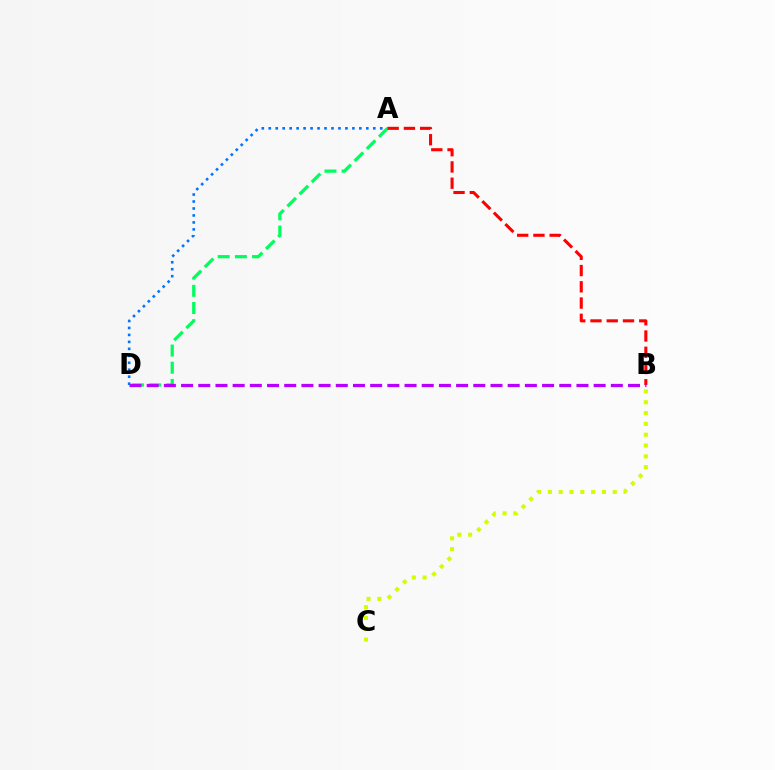{('A', 'D'): [{'color': '#0074ff', 'line_style': 'dotted', 'thickness': 1.89}, {'color': '#00ff5c', 'line_style': 'dashed', 'thickness': 2.33}], ('B', 'C'): [{'color': '#d1ff00', 'line_style': 'dotted', 'thickness': 2.94}], ('A', 'B'): [{'color': '#ff0000', 'line_style': 'dashed', 'thickness': 2.21}], ('B', 'D'): [{'color': '#b900ff', 'line_style': 'dashed', 'thickness': 2.34}]}